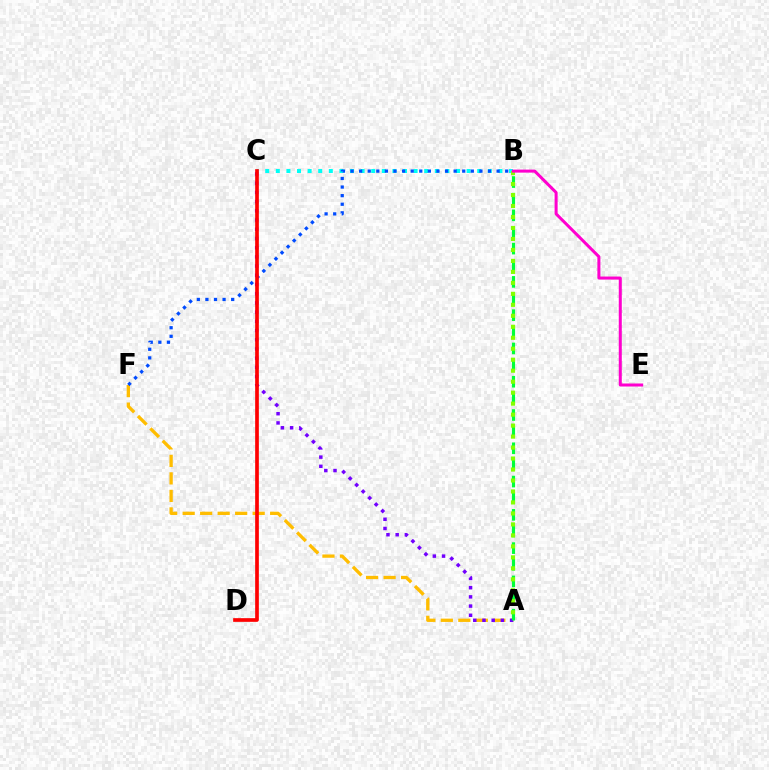{('B', 'C'): [{'color': '#00fff6', 'line_style': 'dotted', 'thickness': 2.88}], ('A', 'F'): [{'color': '#ffbd00', 'line_style': 'dashed', 'thickness': 2.38}], ('A', 'C'): [{'color': '#7200ff', 'line_style': 'dotted', 'thickness': 2.5}], ('B', 'F'): [{'color': '#004bff', 'line_style': 'dotted', 'thickness': 2.33}], ('A', 'B'): [{'color': '#00ff39', 'line_style': 'dashed', 'thickness': 2.26}, {'color': '#84ff00', 'line_style': 'dotted', 'thickness': 2.98}], ('B', 'E'): [{'color': '#ff00cf', 'line_style': 'solid', 'thickness': 2.18}], ('C', 'D'): [{'color': '#ff0000', 'line_style': 'solid', 'thickness': 2.65}]}